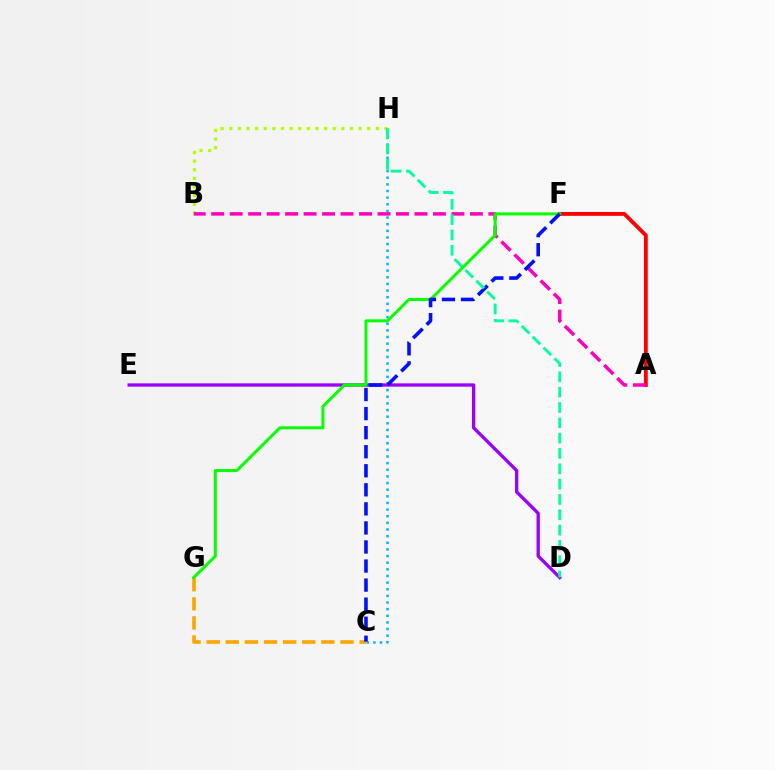{('B', 'H'): [{'color': '#b3ff00', 'line_style': 'dotted', 'thickness': 2.34}], ('C', 'H'): [{'color': '#00b5ff', 'line_style': 'dotted', 'thickness': 1.8}], ('A', 'F'): [{'color': '#ff0000', 'line_style': 'solid', 'thickness': 2.78}], ('D', 'E'): [{'color': '#9b00ff', 'line_style': 'solid', 'thickness': 2.38}], ('C', 'G'): [{'color': '#ffa500', 'line_style': 'dashed', 'thickness': 2.6}], ('A', 'B'): [{'color': '#ff00bd', 'line_style': 'dashed', 'thickness': 2.51}], ('F', 'G'): [{'color': '#08ff00', 'line_style': 'solid', 'thickness': 2.17}], ('C', 'F'): [{'color': '#0010ff', 'line_style': 'dashed', 'thickness': 2.59}], ('D', 'H'): [{'color': '#00ff9d', 'line_style': 'dashed', 'thickness': 2.08}]}